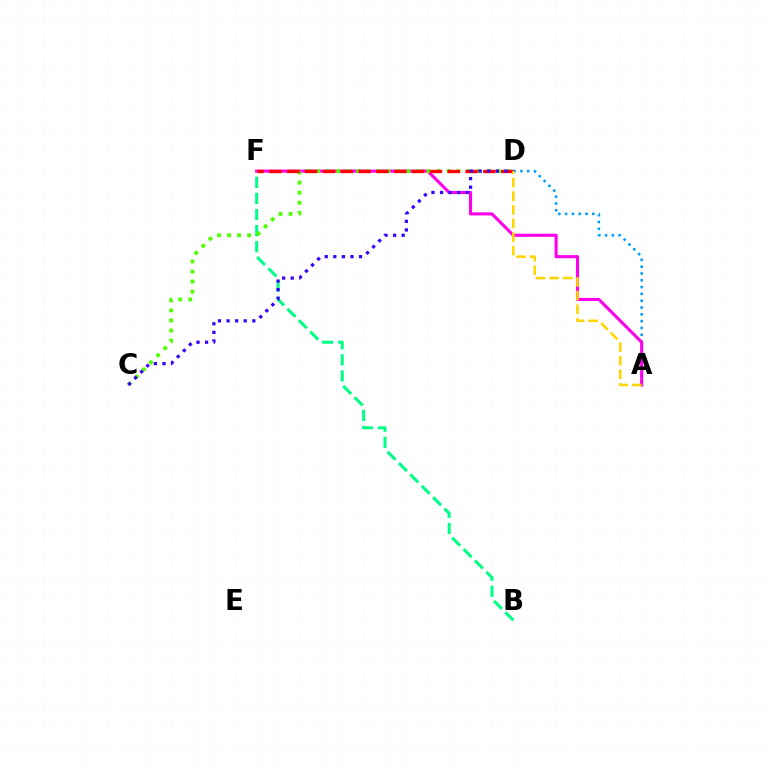{('A', 'D'): [{'color': '#009eff', 'line_style': 'dotted', 'thickness': 1.85}, {'color': '#ffd500', 'line_style': 'dashed', 'thickness': 1.85}], ('B', 'F'): [{'color': '#00ff86', 'line_style': 'dashed', 'thickness': 2.19}], ('A', 'F'): [{'color': '#ff00ed', 'line_style': 'solid', 'thickness': 2.23}], ('C', 'D'): [{'color': '#4fff00', 'line_style': 'dotted', 'thickness': 2.73}, {'color': '#3700ff', 'line_style': 'dotted', 'thickness': 2.33}], ('D', 'F'): [{'color': '#ff0000', 'line_style': 'dashed', 'thickness': 2.42}]}